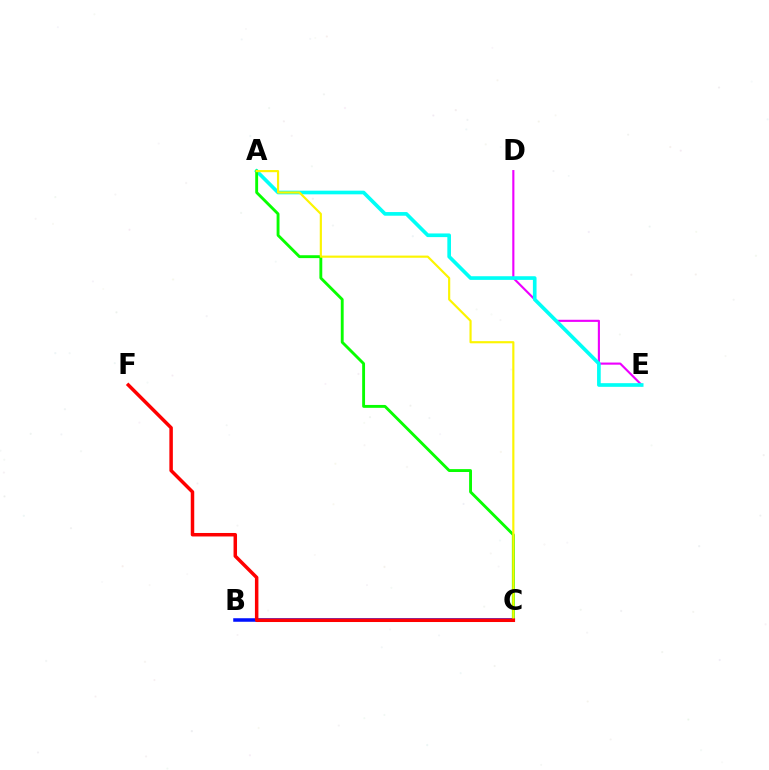{('D', 'E'): [{'color': '#ee00ff', 'line_style': 'solid', 'thickness': 1.53}], ('A', 'E'): [{'color': '#00fff6', 'line_style': 'solid', 'thickness': 2.63}], ('A', 'C'): [{'color': '#08ff00', 'line_style': 'solid', 'thickness': 2.07}, {'color': '#fcf500', 'line_style': 'solid', 'thickness': 1.55}], ('B', 'C'): [{'color': '#0010ff', 'line_style': 'solid', 'thickness': 2.54}], ('C', 'F'): [{'color': '#ff0000', 'line_style': 'solid', 'thickness': 2.51}]}